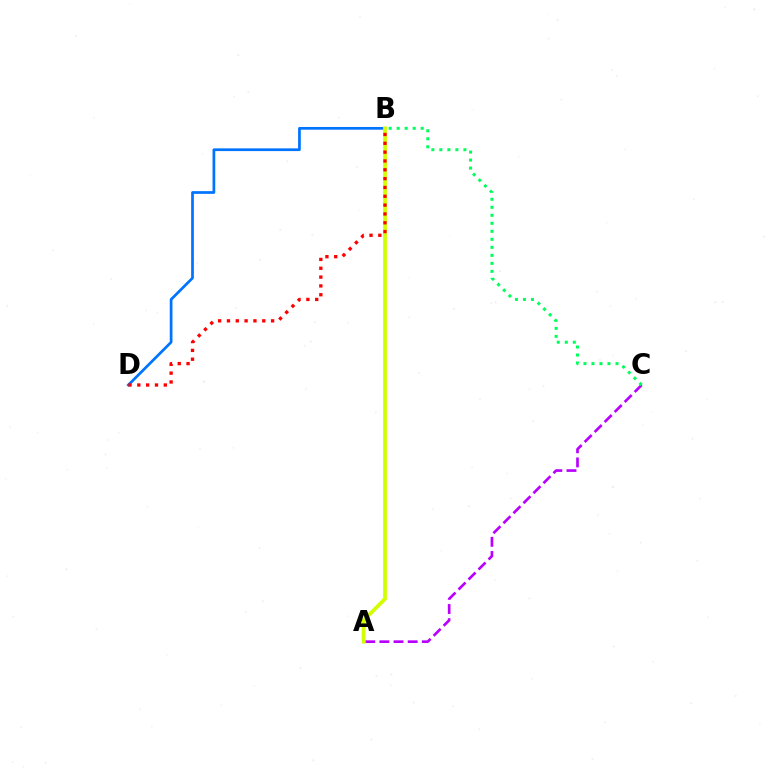{('A', 'C'): [{'color': '#b900ff', 'line_style': 'dashed', 'thickness': 1.92}], ('B', 'C'): [{'color': '#00ff5c', 'line_style': 'dotted', 'thickness': 2.18}], ('B', 'D'): [{'color': '#0074ff', 'line_style': 'solid', 'thickness': 1.96}, {'color': '#ff0000', 'line_style': 'dotted', 'thickness': 2.4}], ('A', 'B'): [{'color': '#d1ff00', 'line_style': 'solid', 'thickness': 2.71}]}